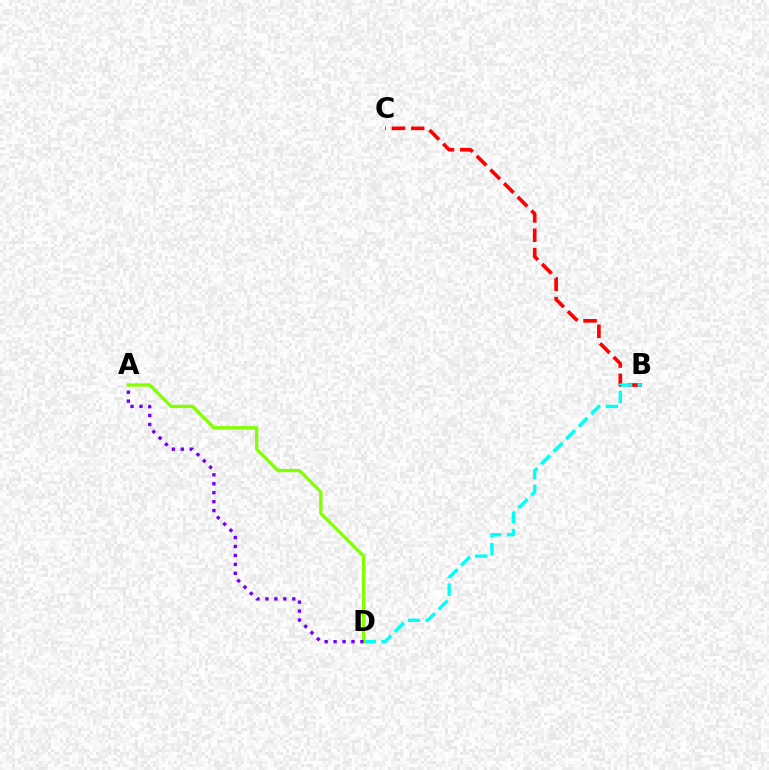{('B', 'C'): [{'color': '#ff0000', 'line_style': 'dashed', 'thickness': 2.62}], ('B', 'D'): [{'color': '#00fff6', 'line_style': 'dashed', 'thickness': 2.41}], ('A', 'D'): [{'color': '#84ff00', 'line_style': 'solid', 'thickness': 2.38}, {'color': '#7200ff', 'line_style': 'dotted', 'thickness': 2.43}]}